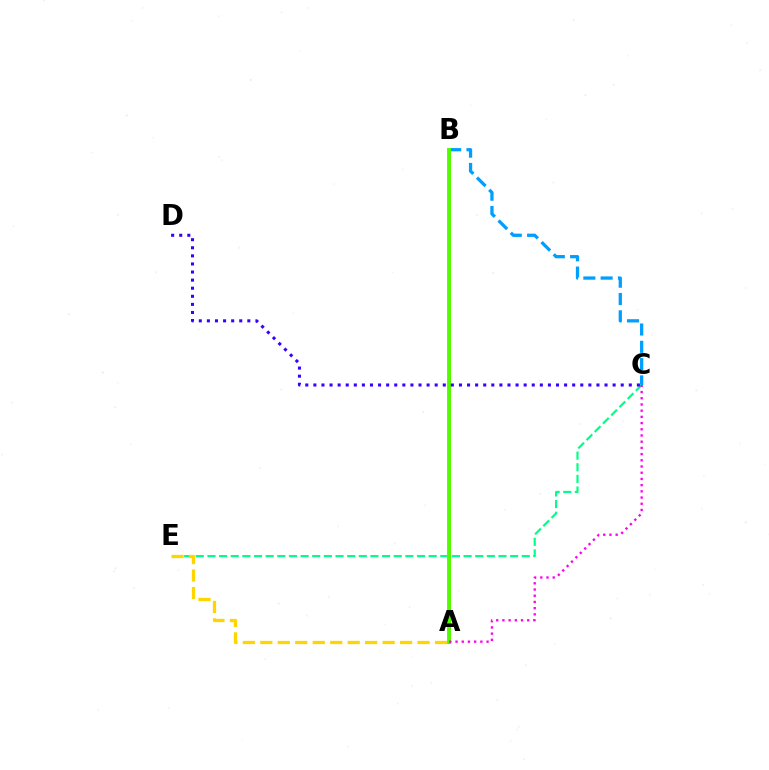{('B', 'C'): [{'color': '#009eff', 'line_style': 'dashed', 'thickness': 2.35}], ('C', 'E'): [{'color': '#00ff86', 'line_style': 'dashed', 'thickness': 1.58}], ('A', 'B'): [{'color': '#ff0000', 'line_style': 'solid', 'thickness': 2.16}, {'color': '#4fff00', 'line_style': 'solid', 'thickness': 2.81}], ('A', 'E'): [{'color': '#ffd500', 'line_style': 'dashed', 'thickness': 2.37}], ('C', 'D'): [{'color': '#3700ff', 'line_style': 'dotted', 'thickness': 2.2}], ('A', 'C'): [{'color': '#ff00ed', 'line_style': 'dotted', 'thickness': 1.69}]}